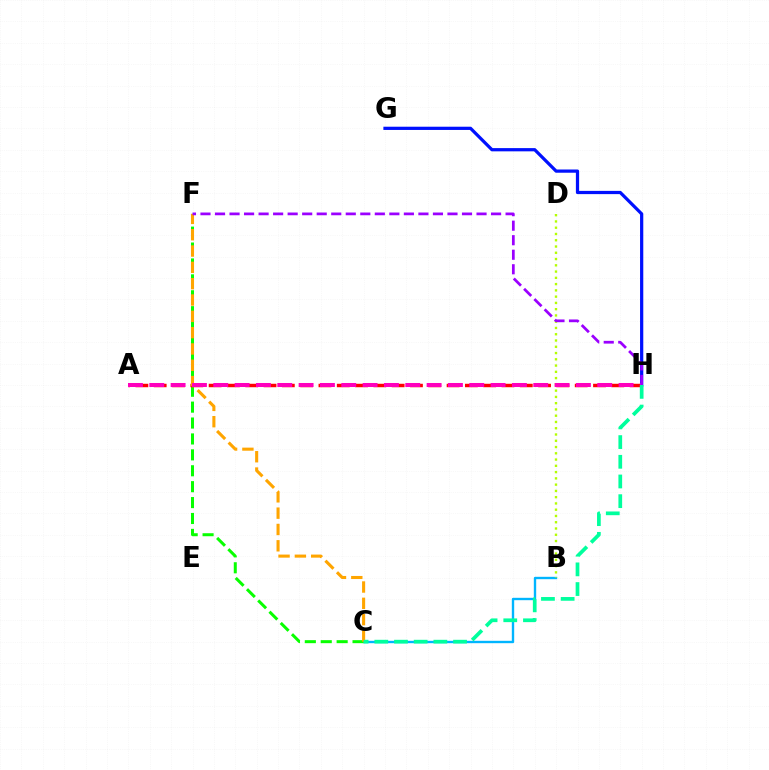{('B', 'C'): [{'color': '#00b5ff', 'line_style': 'solid', 'thickness': 1.71}], ('C', 'F'): [{'color': '#08ff00', 'line_style': 'dashed', 'thickness': 2.16}, {'color': '#ffa500', 'line_style': 'dashed', 'thickness': 2.22}], ('B', 'D'): [{'color': '#b3ff00', 'line_style': 'dotted', 'thickness': 1.7}], ('A', 'H'): [{'color': '#ff0000', 'line_style': 'dashed', 'thickness': 2.49}, {'color': '#ff00bd', 'line_style': 'dashed', 'thickness': 2.9}], ('G', 'H'): [{'color': '#0010ff', 'line_style': 'solid', 'thickness': 2.33}], ('F', 'H'): [{'color': '#9b00ff', 'line_style': 'dashed', 'thickness': 1.97}], ('C', 'H'): [{'color': '#00ff9d', 'line_style': 'dashed', 'thickness': 2.68}]}